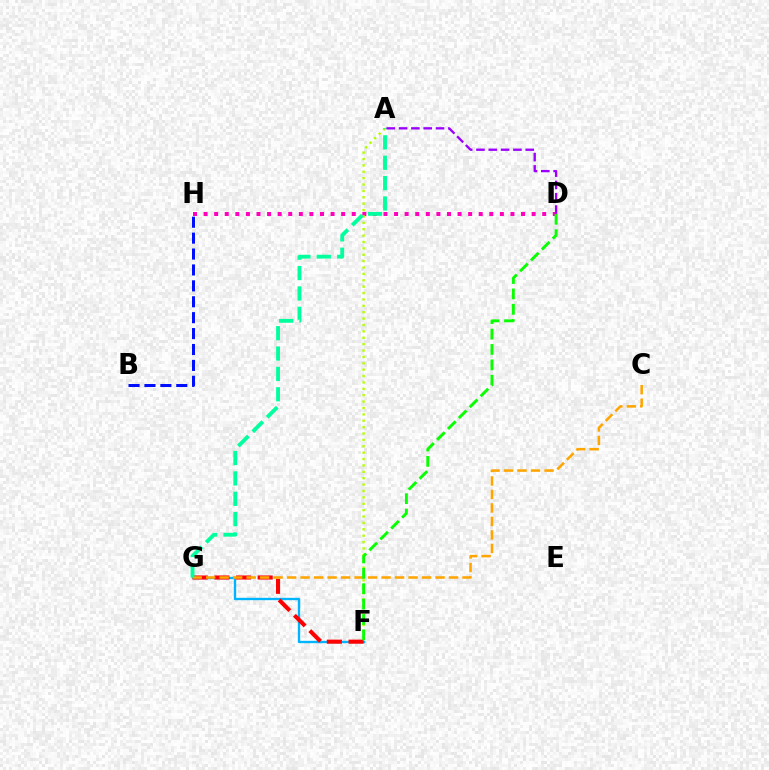{('F', 'G'): [{'color': '#00b5ff', 'line_style': 'solid', 'thickness': 1.7}, {'color': '#ff0000', 'line_style': 'dashed', 'thickness': 2.94}], ('D', 'H'): [{'color': '#ff00bd', 'line_style': 'dotted', 'thickness': 2.88}], ('A', 'F'): [{'color': '#b3ff00', 'line_style': 'dotted', 'thickness': 1.73}], ('B', 'H'): [{'color': '#0010ff', 'line_style': 'dashed', 'thickness': 2.16}], ('C', 'G'): [{'color': '#ffa500', 'line_style': 'dashed', 'thickness': 1.83}], ('D', 'F'): [{'color': '#08ff00', 'line_style': 'dashed', 'thickness': 2.09}], ('A', 'G'): [{'color': '#00ff9d', 'line_style': 'dashed', 'thickness': 2.77}], ('A', 'D'): [{'color': '#9b00ff', 'line_style': 'dashed', 'thickness': 1.67}]}